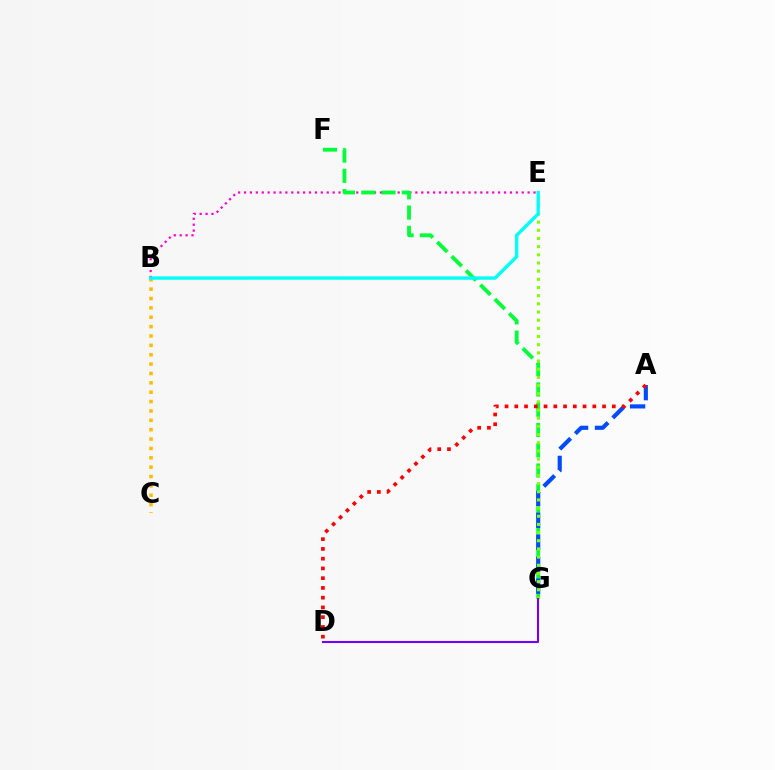{('B', 'E'): [{'color': '#ff00cf', 'line_style': 'dotted', 'thickness': 1.61}, {'color': '#00fff6', 'line_style': 'solid', 'thickness': 2.43}], ('B', 'C'): [{'color': '#ffbd00', 'line_style': 'dotted', 'thickness': 2.55}], ('F', 'G'): [{'color': '#00ff39', 'line_style': 'dashed', 'thickness': 2.75}], ('A', 'G'): [{'color': '#004bff', 'line_style': 'dashed', 'thickness': 2.98}], ('E', 'G'): [{'color': '#84ff00', 'line_style': 'dotted', 'thickness': 2.22}], ('A', 'D'): [{'color': '#ff0000', 'line_style': 'dotted', 'thickness': 2.65}], ('D', 'G'): [{'color': '#7200ff', 'line_style': 'solid', 'thickness': 1.51}]}